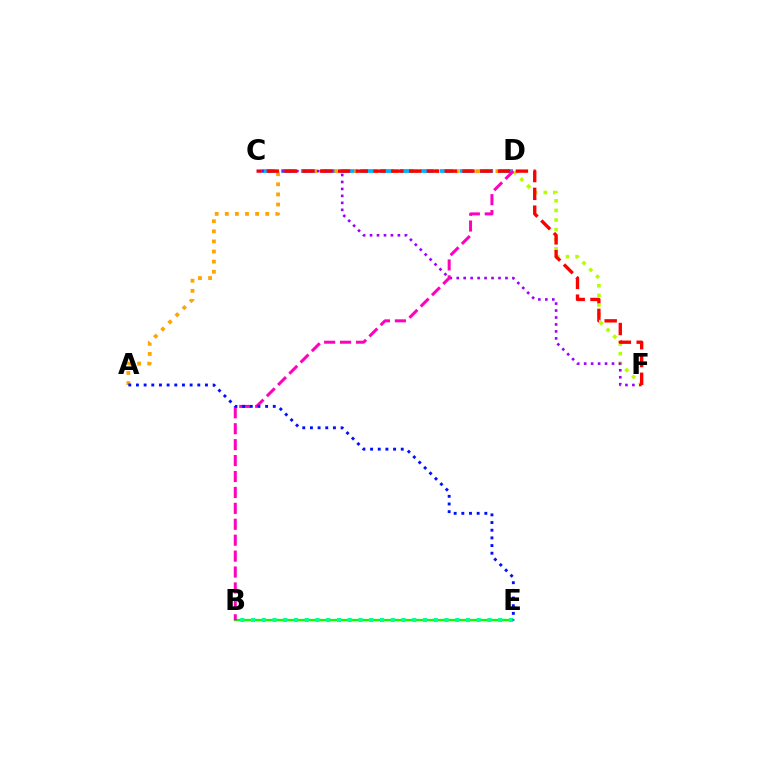{('D', 'F'): [{'color': '#b3ff00', 'line_style': 'dotted', 'thickness': 2.61}], ('B', 'E'): [{'color': '#08ff00', 'line_style': 'solid', 'thickness': 1.63}, {'color': '#00ff9d', 'line_style': 'dotted', 'thickness': 2.92}], ('A', 'D'): [{'color': '#ffa500', 'line_style': 'dotted', 'thickness': 2.75}], ('C', 'D'): [{'color': '#00b5ff', 'line_style': 'dashed', 'thickness': 2.69}], ('C', 'F'): [{'color': '#9b00ff', 'line_style': 'dotted', 'thickness': 1.89}, {'color': '#ff0000', 'line_style': 'dashed', 'thickness': 2.42}], ('B', 'D'): [{'color': '#ff00bd', 'line_style': 'dashed', 'thickness': 2.16}], ('A', 'E'): [{'color': '#0010ff', 'line_style': 'dotted', 'thickness': 2.08}]}